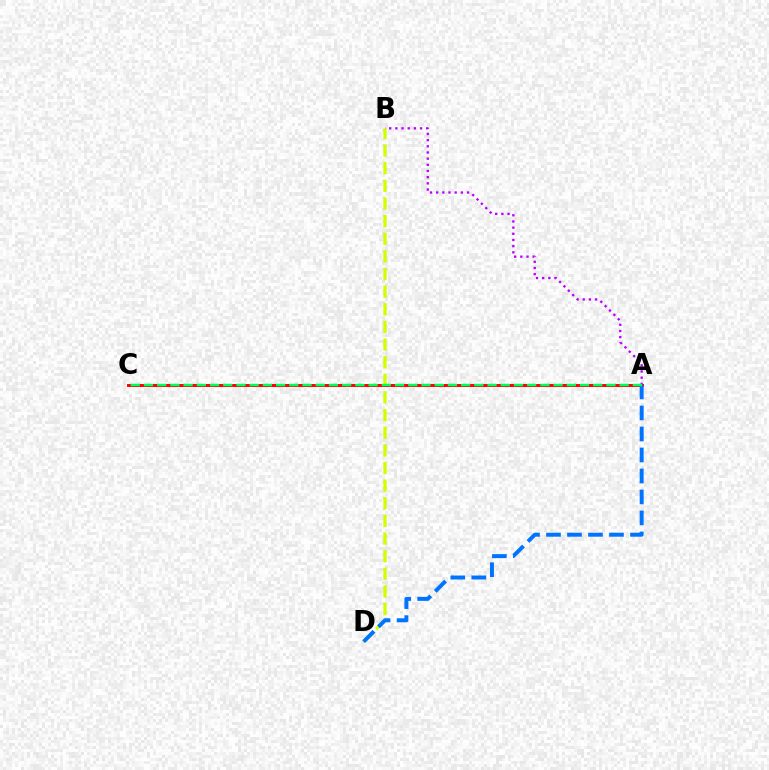{('B', 'D'): [{'color': '#d1ff00', 'line_style': 'dashed', 'thickness': 2.4}], ('A', 'B'): [{'color': '#b900ff', 'line_style': 'dotted', 'thickness': 1.68}], ('A', 'C'): [{'color': '#ff0000', 'line_style': 'solid', 'thickness': 2.13}, {'color': '#00ff5c', 'line_style': 'dashed', 'thickness': 1.8}], ('A', 'D'): [{'color': '#0074ff', 'line_style': 'dashed', 'thickness': 2.85}]}